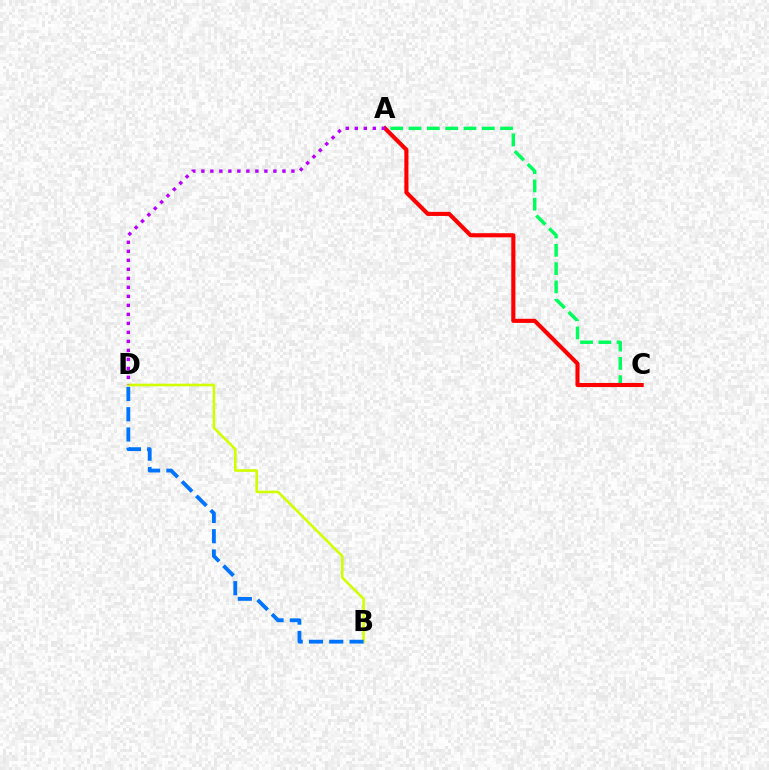{('B', 'D'): [{'color': '#d1ff00', 'line_style': 'solid', 'thickness': 1.88}, {'color': '#0074ff', 'line_style': 'dashed', 'thickness': 2.75}], ('A', 'C'): [{'color': '#00ff5c', 'line_style': 'dashed', 'thickness': 2.49}, {'color': '#ff0000', 'line_style': 'solid', 'thickness': 2.96}], ('A', 'D'): [{'color': '#b900ff', 'line_style': 'dotted', 'thickness': 2.45}]}